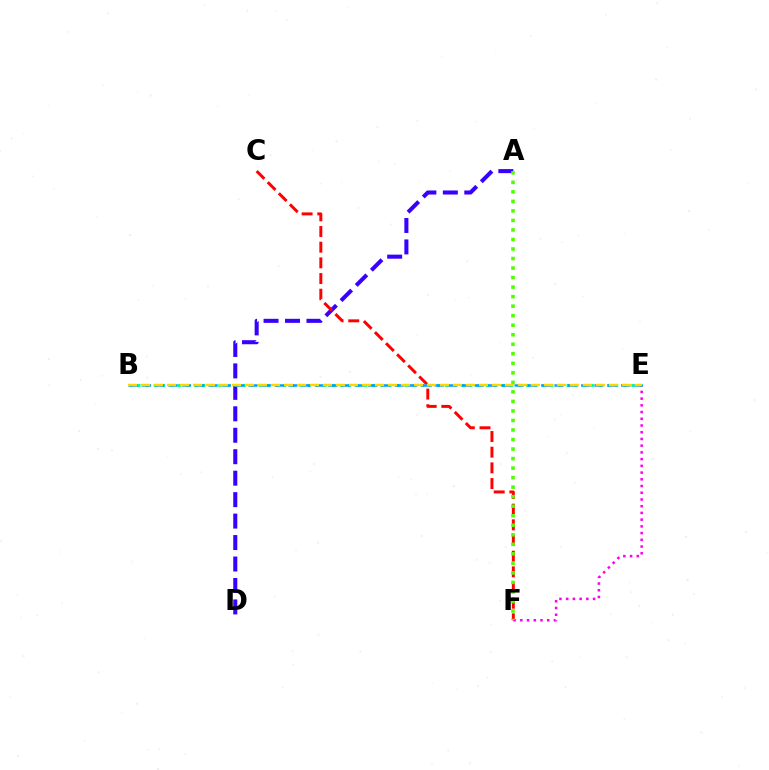{('A', 'D'): [{'color': '#3700ff', 'line_style': 'dashed', 'thickness': 2.92}], ('C', 'F'): [{'color': '#ff0000', 'line_style': 'dashed', 'thickness': 2.13}], ('B', 'E'): [{'color': '#00ff86', 'line_style': 'dotted', 'thickness': 2.2}, {'color': '#009eff', 'line_style': 'dashed', 'thickness': 1.81}, {'color': '#ffd500', 'line_style': 'dashed', 'thickness': 1.77}], ('E', 'F'): [{'color': '#ff00ed', 'line_style': 'dotted', 'thickness': 1.83}], ('A', 'F'): [{'color': '#4fff00', 'line_style': 'dotted', 'thickness': 2.59}]}